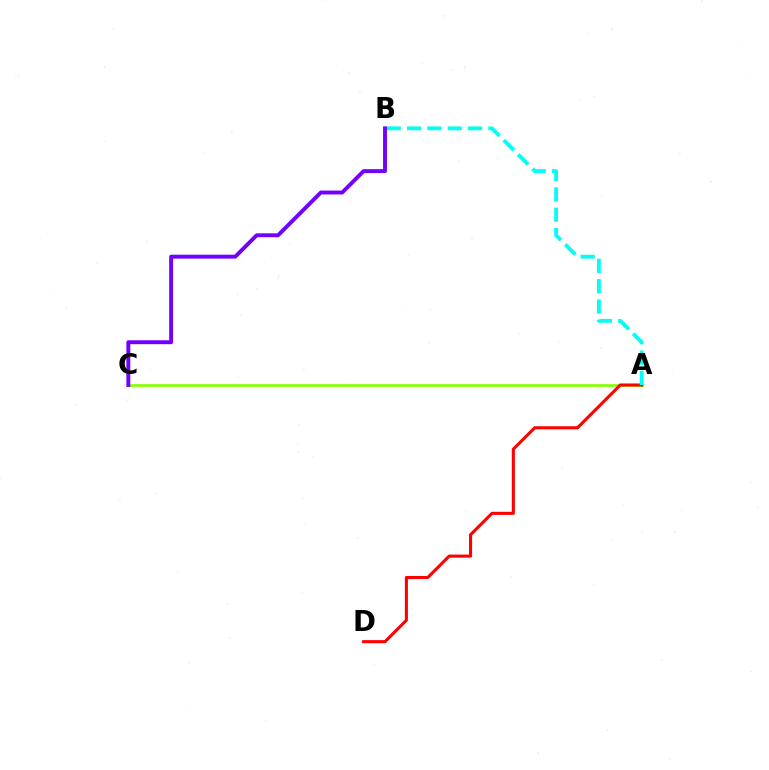{('A', 'C'): [{'color': '#84ff00', 'line_style': 'solid', 'thickness': 1.92}], ('A', 'D'): [{'color': '#ff0000', 'line_style': 'solid', 'thickness': 2.21}], ('A', 'B'): [{'color': '#00fff6', 'line_style': 'dashed', 'thickness': 2.76}], ('B', 'C'): [{'color': '#7200ff', 'line_style': 'solid', 'thickness': 2.82}]}